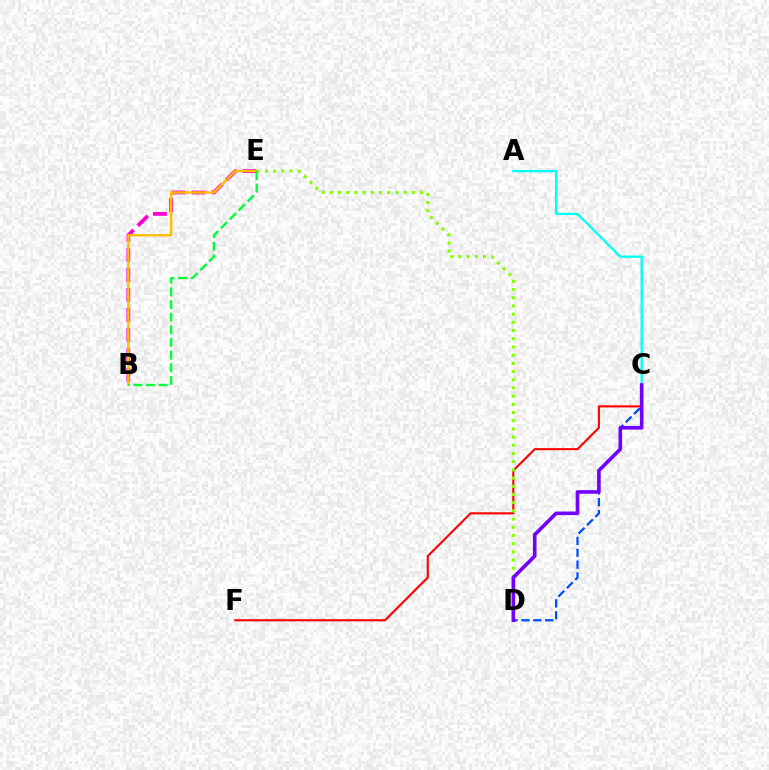{('B', 'E'): [{'color': '#ff00cf', 'line_style': 'dashed', 'thickness': 2.72}, {'color': '#ffbd00', 'line_style': 'solid', 'thickness': 1.73}, {'color': '#00ff39', 'line_style': 'dashed', 'thickness': 1.72}], ('C', 'D'): [{'color': '#004bff', 'line_style': 'dashed', 'thickness': 1.62}, {'color': '#7200ff', 'line_style': 'solid', 'thickness': 2.6}], ('A', 'C'): [{'color': '#00fff6', 'line_style': 'solid', 'thickness': 1.65}], ('C', 'F'): [{'color': '#ff0000', 'line_style': 'solid', 'thickness': 1.52}], ('D', 'E'): [{'color': '#84ff00', 'line_style': 'dotted', 'thickness': 2.23}]}